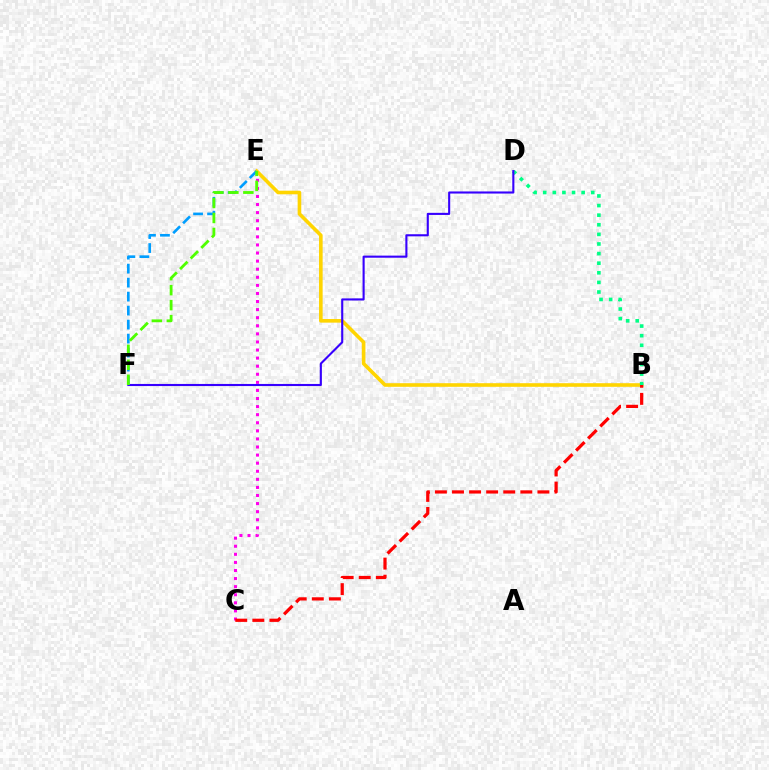{('C', 'E'): [{'color': '#ff00ed', 'line_style': 'dotted', 'thickness': 2.2}], ('B', 'E'): [{'color': '#ffd500', 'line_style': 'solid', 'thickness': 2.6}], ('B', 'D'): [{'color': '#00ff86', 'line_style': 'dotted', 'thickness': 2.61}], ('D', 'F'): [{'color': '#3700ff', 'line_style': 'solid', 'thickness': 1.52}], ('B', 'C'): [{'color': '#ff0000', 'line_style': 'dashed', 'thickness': 2.32}], ('E', 'F'): [{'color': '#009eff', 'line_style': 'dashed', 'thickness': 1.9}, {'color': '#4fff00', 'line_style': 'dashed', 'thickness': 2.04}]}